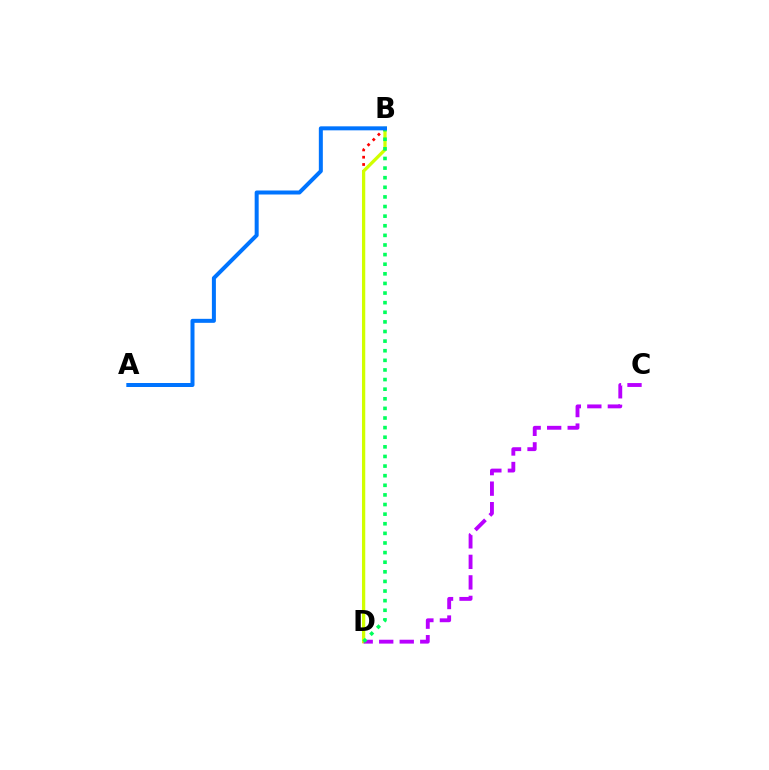{('B', 'D'): [{'color': '#ff0000', 'line_style': 'dotted', 'thickness': 1.98}, {'color': '#d1ff00', 'line_style': 'solid', 'thickness': 2.36}, {'color': '#00ff5c', 'line_style': 'dotted', 'thickness': 2.61}], ('C', 'D'): [{'color': '#b900ff', 'line_style': 'dashed', 'thickness': 2.79}], ('A', 'B'): [{'color': '#0074ff', 'line_style': 'solid', 'thickness': 2.88}]}